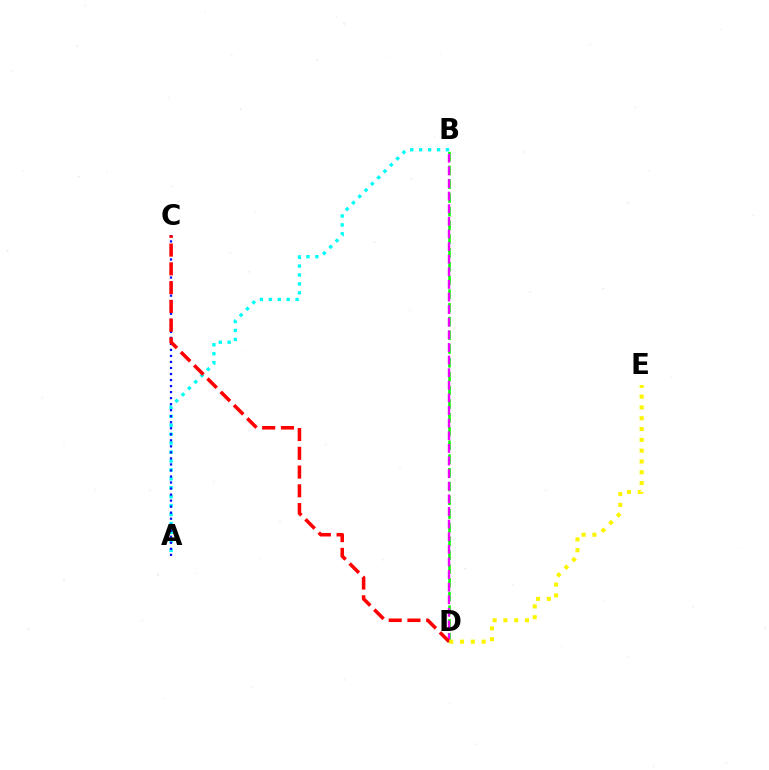{('B', 'D'): [{'color': '#08ff00', 'line_style': 'dashed', 'thickness': 1.87}, {'color': '#ee00ff', 'line_style': 'dashed', 'thickness': 1.71}], ('A', 'B'): [{'color': '#00fff6', 'line_style': 'dotted', 'thickness': 2.43}], ('A', 'C'): [{'color': '#0010ff', 'line_style': 'dotted', 'thickness': 1.64}], ('C', 'D'): [{'color': '#ff0000', 'line_style': 'dashed', 'thickness': 2.55}], ('D', 'E'): [{'color': '#fcf500', 'line_style': 'dotted', 'thickness': 2.93}]}